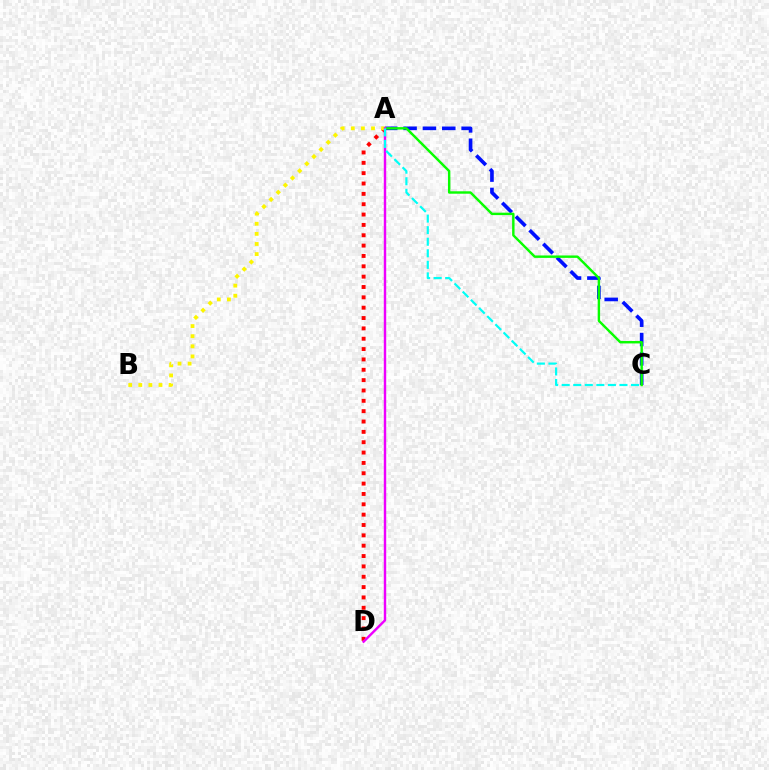{('A', 'D'): [{'color': '#ff0000', 'line_style': 'dotted', 'thickness': 2.81}, {'color': '#ee00ff', 'line_style': 'solid', 'thickness': 1.74}], ('A', 'C'): [{'color': '#0010ff', 'line_style': 'dashed', 'thickness': 2.63}, {'color': '#08ff00', 'line_style': 'solid', 'thickness': 1.74}, {'color': '#00fff6', 'line_style': 'dashed', 'thickness': 1.57}], ('A', 'B'): [{'color': '#fcf500', 'line_style': 'dotted', 'thickness': 2.74}]}